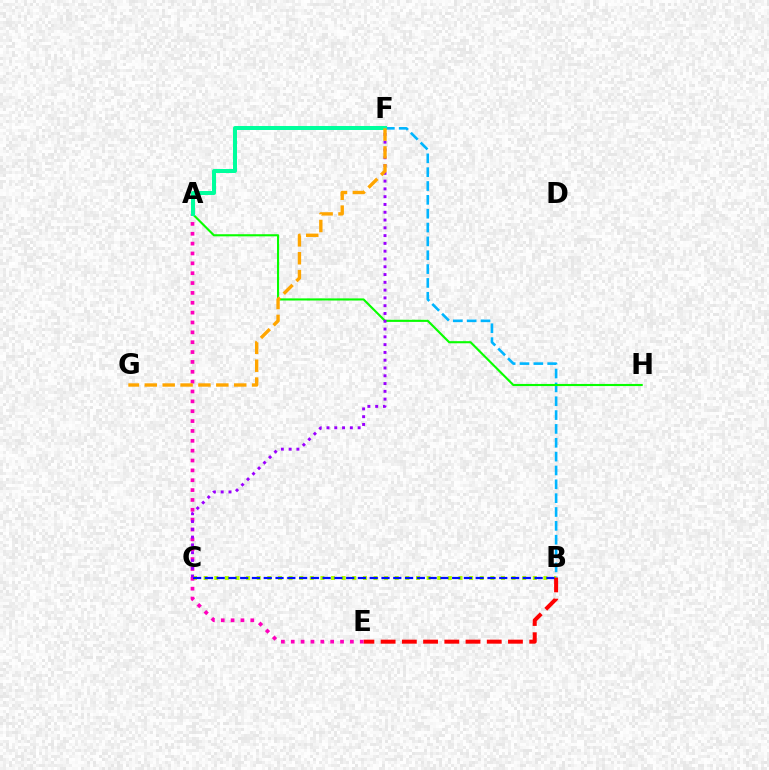{('B', 'F'): [{'color': '#00b5ff', 'line_style': 'dashed', 'thickness': 1.88}], ('B', 'C'): [{'color': '#b3ff00', 'line_style': 'dotted', 'thickness': 2.88}, {'color': '#0010ff', 'line_style': 'dashed', 'thickness': 1.6}], ('A', 'H'): [{'color': '#08ff00', 'line_style': 'solid', 'thickness': 1.53}], ('B', 'E'): [{'color': '#ff0000', 'line_style': 'dashed', 'thickness': 2.88}], ('A', 'E'): [{'color': '#ff00bd', 'line_style': 'dotted', 'thickness': 2.68}], ('C', 'F'): [{'color': '#9b00ff', 'line_style': 'dotted', 'thickness': 2.12}], ('A', 'F'): [{'color': '#00ff9d', 'line_style': 'solid', 'thickness': 2.87}], ('F', 'G'): [{'color': '#ffa500', 'line_style': 'dashed', 'thickness': 2.43}]}